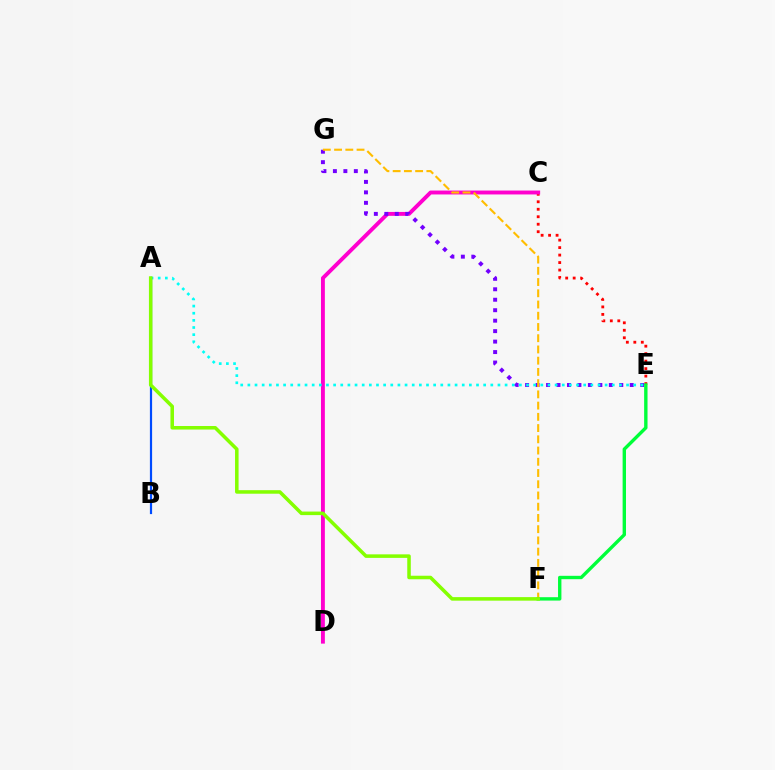{('C', 'E'): [{'color': '#ff0000', 'line_style': 'dotted', 'thickness': 2.03}], ('C', 'D'): [{'color': '#ff00cf', 'line_style': 'solid', 'thickness': 2.81}], ('E', 'G'): [{'color': '#7200ff', 'line_style': 'dotted', 'thickness': 2.84}], ('A', 'E'): [{'color': '#00fff6', 'line_style': 'dotted', 'thickness': 1.94}], ('A', 'B'): [{'color': '#004bff', 'line_style': 'solid', 'thickness': 1.59}], ('F', 'G'): [{'color': '#ffbd00', 'line_style': 'dashed', 'thickness': 1.53}], ('E', 'F'): [{'color': '#00ff39', 'line_style': 'solid', 'thickness': 2.43}], ('A', 'F'): [{'color': '#84ff00', 'line_style': 'solid', 'thickness': 2.54}]}